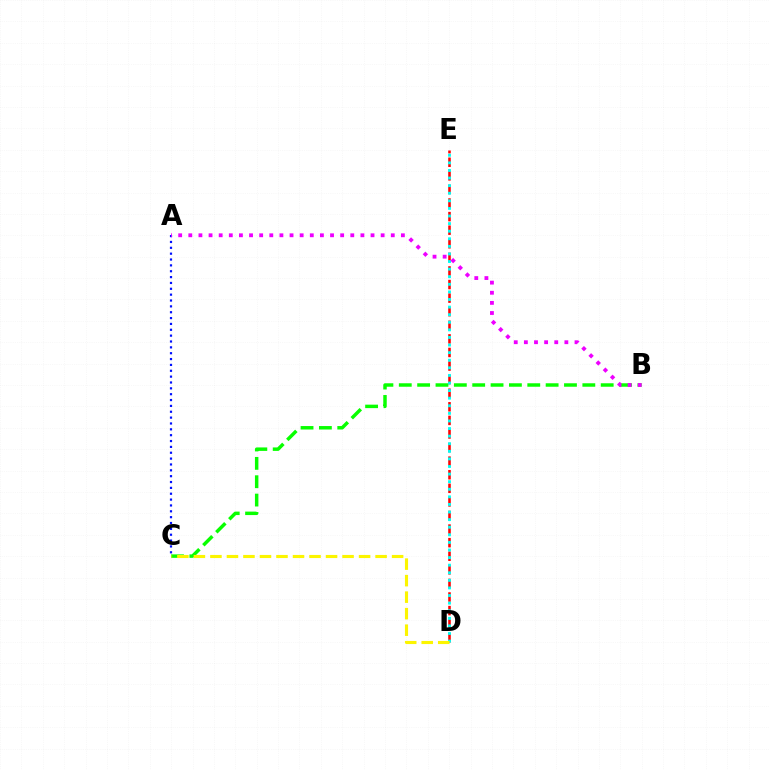{('B', 'C'): [{'color': '#08ff00', 'line_style': 'dashed', 'thickness': 2.49}], ('D', 'E'): [{'color': '#ff0000', 'line_style': 'dashed', 'thickness': 1.85}, {'color': '#00fff6', 'line_style': 'dotted', 'thickness': 2.06}], ('A', 'C'): [{'color': '#0010ff', 'line_style': 'dotted', 'thickness': 1.59}], ('A', 'B'): [{'color': '#ee00ff', 'line_style': 'dotted', 'thickness': 2.75}], ('C', 'D'): [{'color': '#fcf500', 'line_style': 'dashed', 'thickness': 2.24}]}